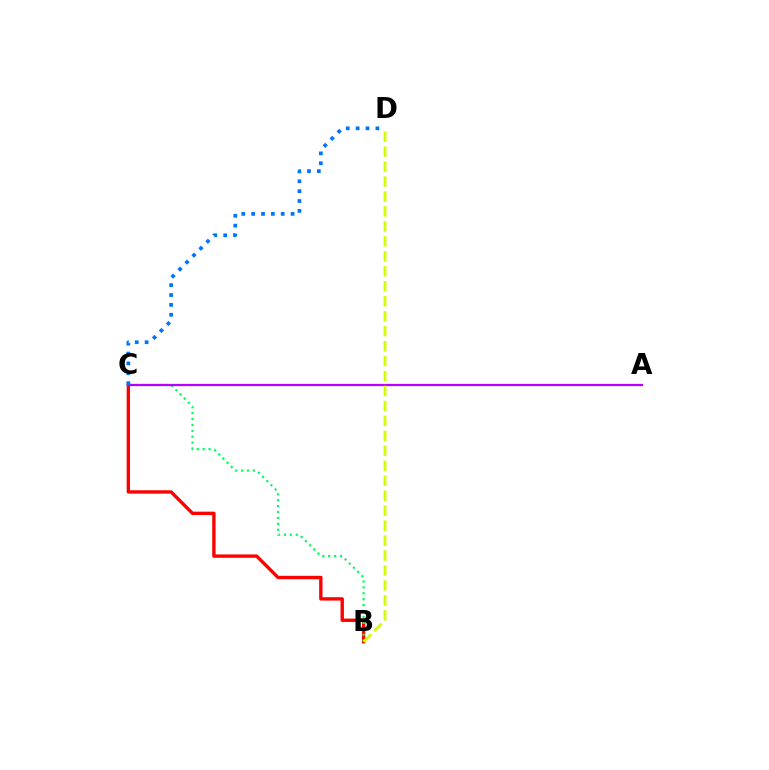{('B', 'C'): [{'color': '#ff0000', 'line_style': 'solid', 'thickness': 2.42}, {'color': '#00ff5c', 'line_style': 'dotted', 'thickness': 1.6}], ('A', 'C'): [{'color': '#b900ff', 'line_style': 'solid', 'thickness': 1.63}], ('C', 'D'): [{'color': '#0074ff', 'line_style': 'dotted', 'thickness': 2.68}], ('B', 'D'): [{'color': '#d1ff00', 'line_style': 'dashed', 'thickness': 2.03}]}